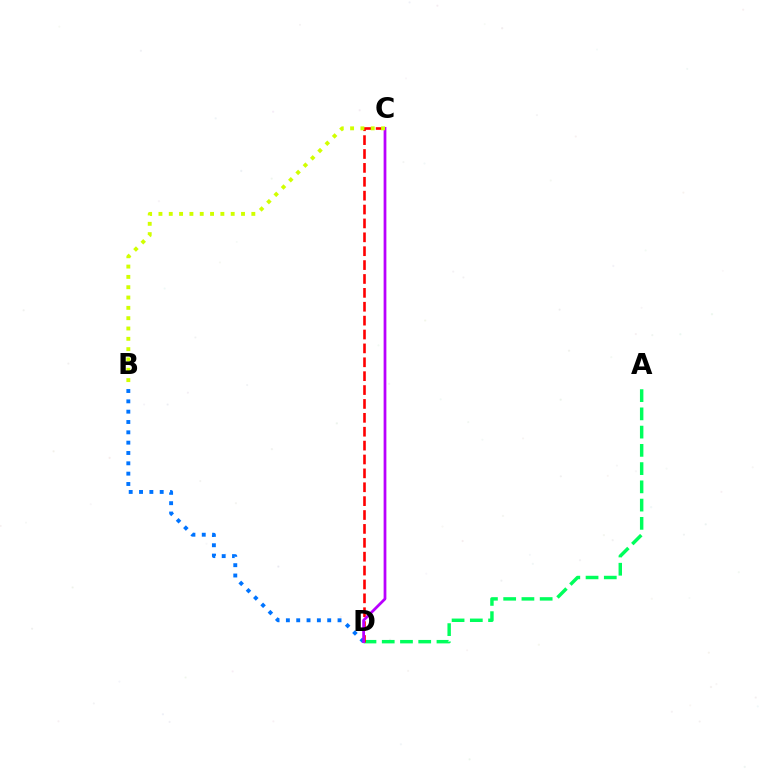{('B', 'D'): [{'color': '#0074ff', 'line_style': 'dotted', 'thickness': 2.81}], ('A', 'D'): [{'color': '#00ff5c', 'line_style': 'dashed', 'thickness': 2.48}], ('C', 'D'): [{'color': '#ff0000', 'line_style': 'dashed', 'thickness': 1.89}, {'color': '#b900ff', 'line_style': 'solid', 'thickness': 1.99}], ('B', 'C'): [{'color': '#d1ff00', 'line_style': 'dotted', 'thickness': 2.8}]}